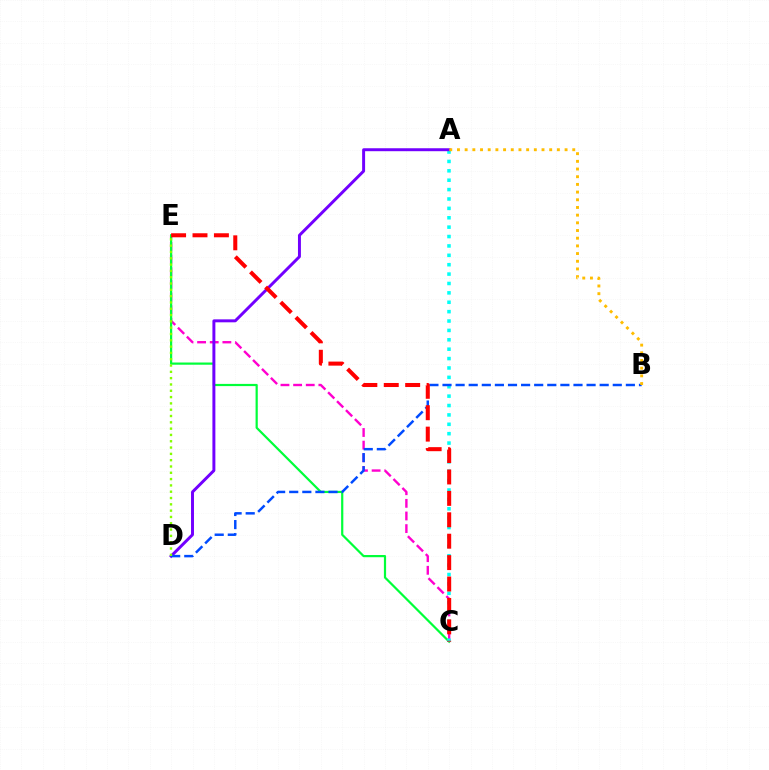{('C', 'E'): [{'color': '#ff00cf', 'line_style': 'dashed', 'thickness': 1.72}, {'color': '#00ff39', 'line_style': 'solid', 'thickness': 1.59}, {'color': '#ff0000', 'line_style': 'dashed', 'thickness': 2.91}], ('A', 'C'): [{'color': '#00fff6', 'line_style': 'dotted', 'thickness': 2.55}], ('A', 'D'): [{'color': '#7200ff', 'line_style': 'solid', 'thickness': 2.13}], ('B', 'D'): [{'color': '#004bff', 'line_style': 'dashed', 'thickness': 1.78}], ('A', 'B'): [{'color': '#ffbd00', 'line_style': 'dotted', 'thickness': 2.09}], ('D', 'E'): [{'color': '#84ff00', 'line_style': 'dotted', 'thickness': 1.71}]}